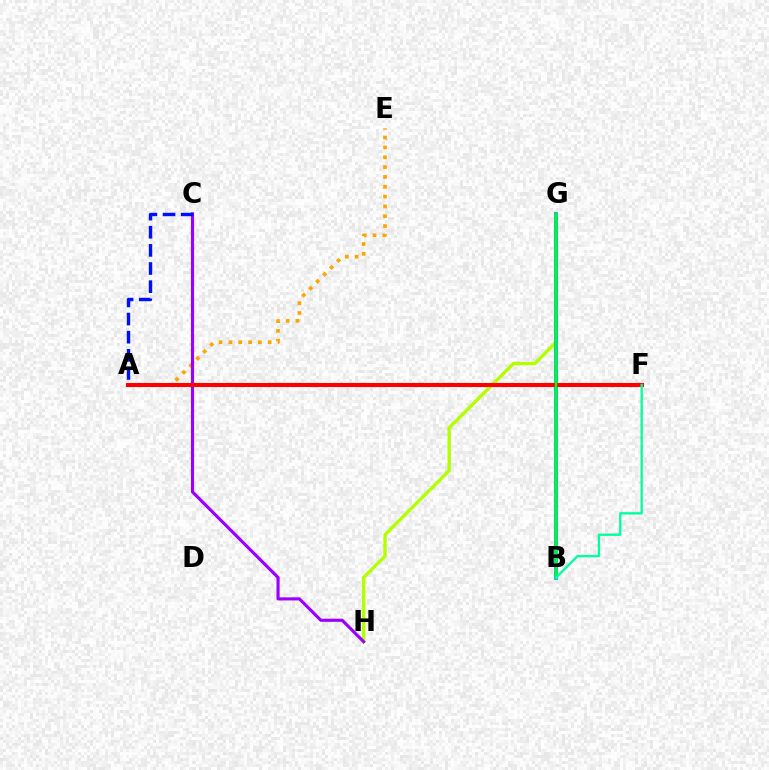{('G', 'H'): [{'color': '#b3ff00', 'line_style': 'solid', 'thickness': 2.42}], ('A', 'E'): [{'color': '#ffa500', 'line_style': 'dotted', 'thickness': 2.67}], ('C', 'H'): [{'color': '#9b00ff', 'line_style': 'solid', 'thickness': 2.25}], ('A', 'F'): [{'color': '#ff00bd', 'line_style': 'dotted', 'thickness': 2.01}, {'color': '#ff0000', 'line_style': 'solid', 'thickness': 2.95}], ('B', 'G'): [{'color': '#00b5ff', 'line_style': 'solid', 'thickness': 2.79}, {'color': '#08ff00', 'line_style': 'solid', 'thickness': 1.75}], ('B', 'F'): [{'color': '#00ff9d', 'line_style': 'solid', 'thickness': 1.67}], ('A', 'C'): [{'color': '#0010ff', 'line_style': 'dashed', 'thickness': 2.46}]}